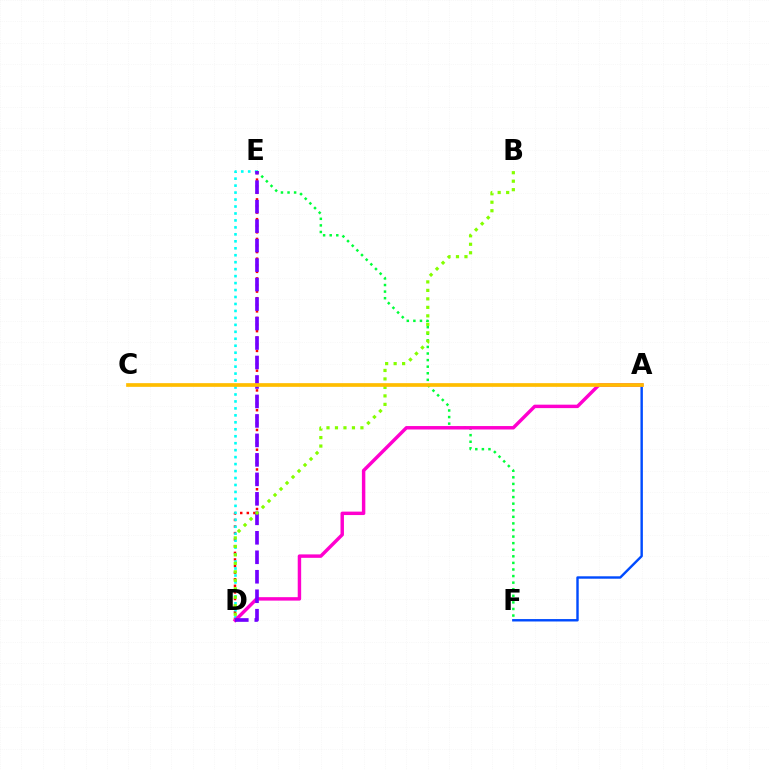{('E', 'F'): [{'color': '#00ff39', 'line_style': 'dotted', 'thickness': 1.79}], ('D', 'E'): [{'color': '#ff0000', 'line_style': 'dotted', 'thickness': 1.79}, {'color': '#00fff6', 'line_style': 'dotted', 'thickness': 1.89}, {'color': '#7200ff', 'line_style': 'dashed', 'thickness': 2.65}], ('A', 'F'): [{'color': '#004bff', 'line_style': 'solid', 'thickness': 1.74}], ('A', 'D'): [{'color': '#ff00cf', 'line_style': 'solid', 'thickness': 2.48}], ('B', 'D'): [{'color': '#84ff00', 'line_style': 'dotted', 'thickness': 2.31}], ('A', 'C'): [{'color': '#ffbd00', 'line_style': 'solid', 'thickness': 2.66}]}